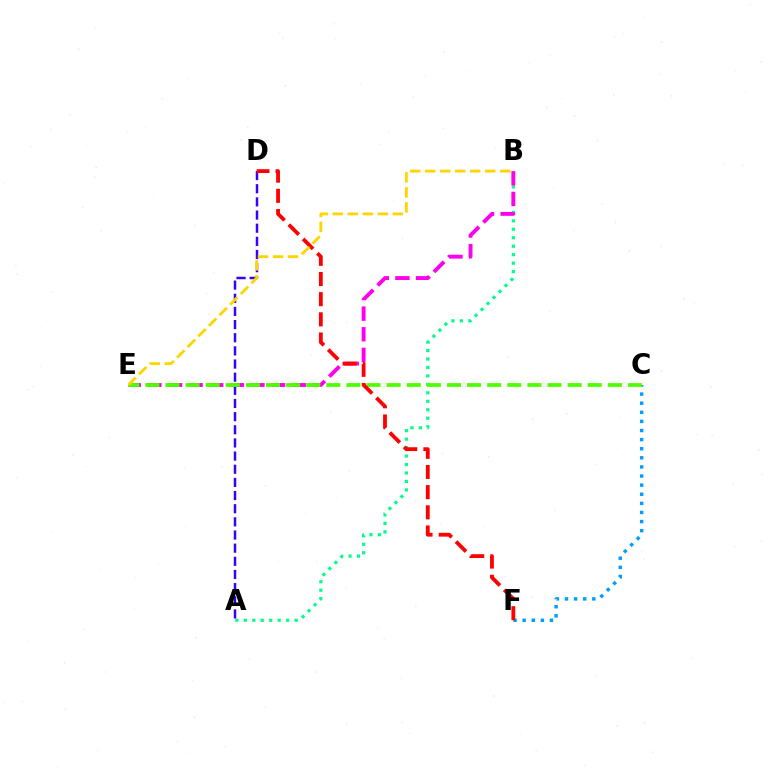{('A', 'B'): [{'color': '#00ff86', 'line_style': 'dotted', 'thickness': 2.3}], ('A', 'D'): [{'color': '#3700ff', 'line_style': 'dashed', 'thickness': 1.79}], ('C', 'F'): [{'color': '#009eff', 'line_style': 'dotted', 'thickness': 2.47}], ('B', 'E'): [{'color': '#ff00ed', 'line_style': 'dashed', 'thickness': 2.8}, {'color': '#ffd500', 'line_style': 'dashed', 'thickness': 2.04}], ('C', 'E'): [{'color': '#4fff00', 'line_style': 'dashed', 'thickness': 2.73}], ('D', 'F'): [{'color': '#ff0000', 'line_style': 'dashed', 'thickness': 2.74}]}